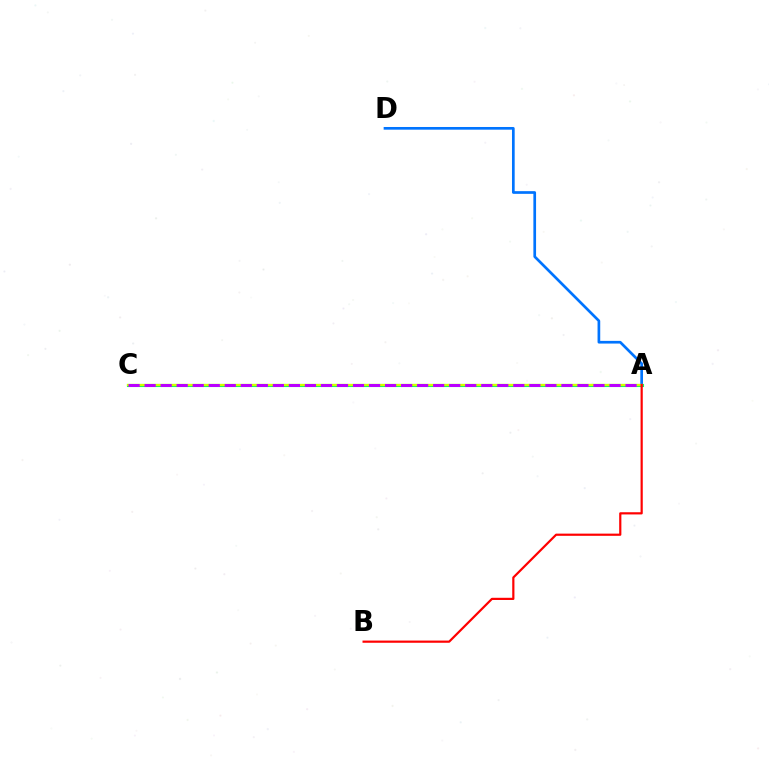{('A', 'C'): [{'color': '#00ff5c', 'line_style': 'solid', 'thickness': 2.22}, {'color': '#d1ff00', 'line_style': 'solid', 'thickness': 1.62}, {'color': '#b900ff', 'line_style': 'dashed', 'thickness': 2.18}], ('A', 'D'): [{'color': '#0074ff', 'line_style': 'solid', 'thickness': 1.93}], ('A', 'B'): [{'color': '#ff0000', 'line_style': 'solid', 'thickness': 1.58}]}